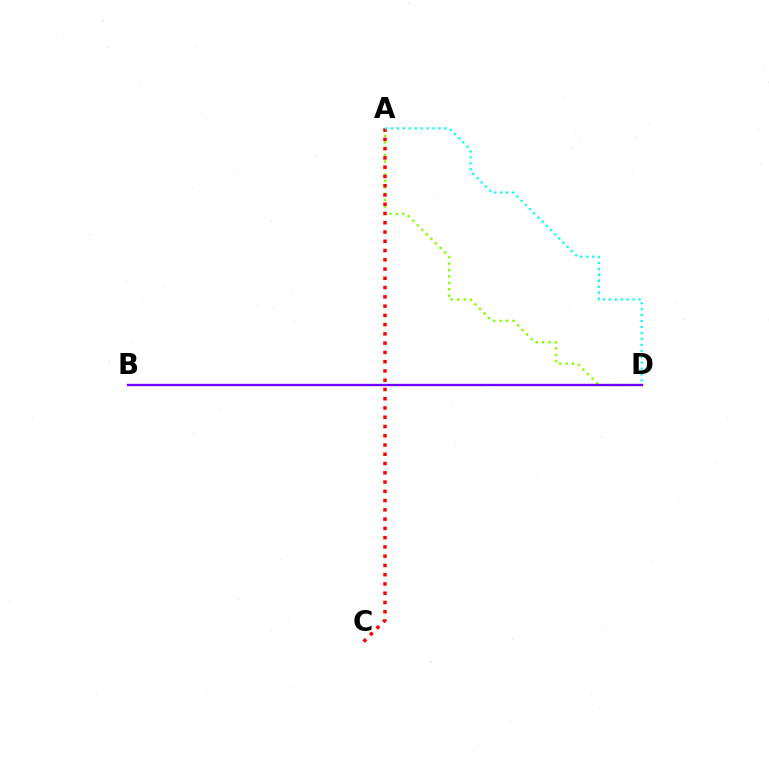{('A', 'D'): [{'color': '#84ff00', 'line_style': 'dotted', 'thickness': 1.74}, {'color': '#00fff6', 'line_style': 'dotted', 'thickness': 1.61}], ('A', 'C'): [{'color': '#ff0000', 'line_style': 'dotted', 'thickness': 2.52}], ('B', 'D'): [{'color': '#7200ff', 'line_style': 'solid', 'thickness': 1.69}]}